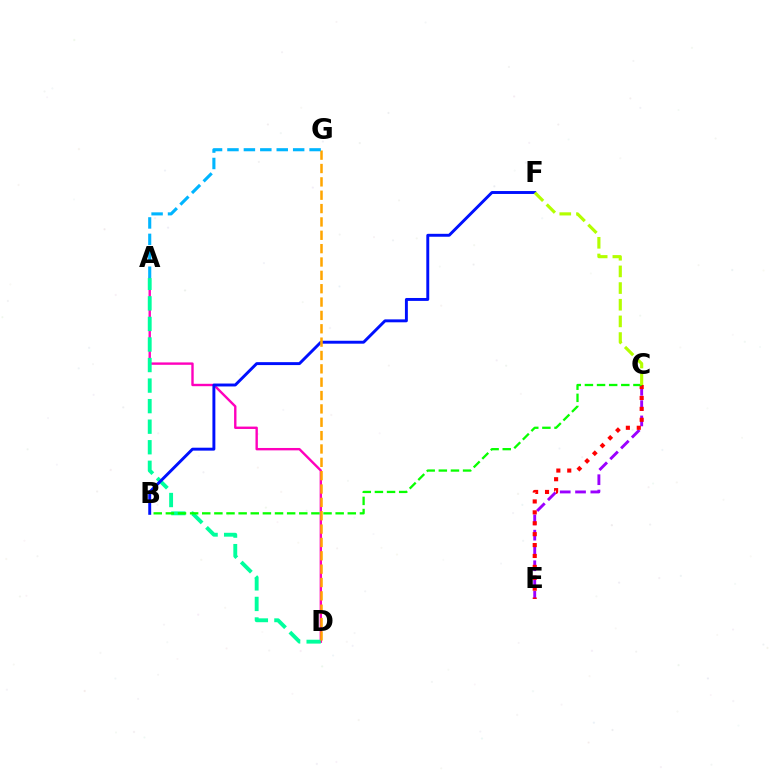{('A', 'D'): [{'color': '#ff00bd', 'line_style': 'solid', 'thickness': 1.72}, {'color': '#00ff9d', 'line_style': 'dashed', 'thickness': 2.79}], ('C', 'E'): [{'color': '#9b00ff', 'line_style': 'dashed', 'thickness': 2.08}, {'color': '#ff0000', 'line_style': 'dotted', 'thickness': 2.96}], ('B', 'C'): [{'color': '#08ff00', 'line_style': 'dashed', 'thickness': 1.65}], ('B', 'F'): [{'color': '#0010ff', 'line_style': 'solid', 'thickness': 2.11}], ('C', 'F'): [{'color': '#b3ff00', 'line_style': 'dashed', 'thickness': 2.26}], ('D', 'G'): [{'color': '#ffa500', 'line_style': 'dashed', 'thickness': 1.81}], ('A', 'G'): [{'color': '#00b5ff', 'line_style': 'dashed', 'thickness': 2.23}]}